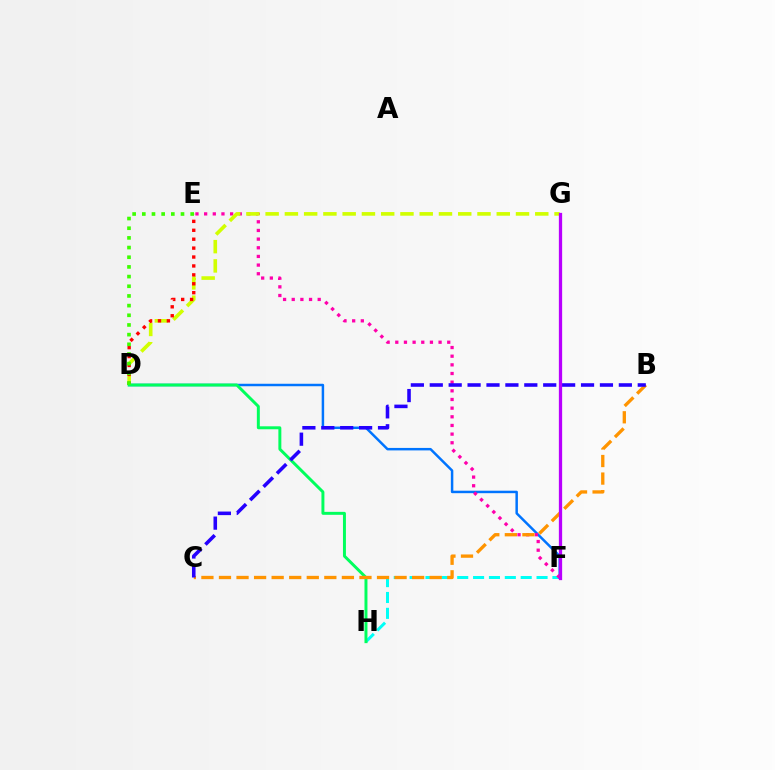{('F', 'H'): [{'color': '#00fff6', 'line_style': 'dashed', 'thickness': 2.16}], ('D', 'F'): [{'color': '#0074ff', 'line_style': 'solid', 'thickness': 1.79}], ('E', 'F'): [{'color': '#ff00ac', 'line_style': 'dotted', 'thickness': 2.35}], ('D', 'G'): [{'color': '#d1ff00', 'line_style': 'dashed', 'thickness': 2.62}], ('D', 'E'): [{'color': '#ff0000', 'line_style': 'dotted', 'thickness': 2.42}, {'color': '#3dff00', 'line_style': 'dotted', 'thickness': 2.63}], ('D', 'H'): [{'color': '#00ff5c', 'line_style': 'solid', 'thickness': 2.13}], ('B', 'C'): [{'color': '#ff9400', 'line_style': 'dashed', 'thickness': 2.39}, {'color': '#2500ff', 'line_style': 'dashed', 'thickness': 2.57}], ('F', 'G'): [{'color': '#b900ff', 'line_style': 'solid', 'thickness': 2.36}]}